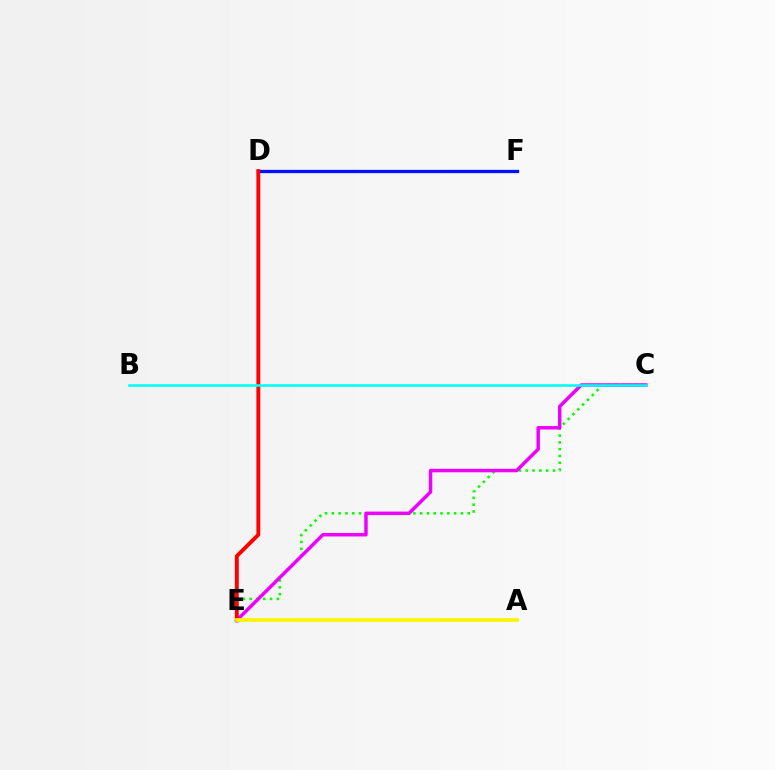{('D', 'F'): [{'color': '#0010ff', 'line_style': 'solid', 'thickness': 2.37}], ('C', 'E'): [{'color': '#08ff00', 'line_style': 'dotted', 'thickness': 1.85}, {'color': '#ee00ff', 'line_style': 'solid', 'thickness': 2.5}], ('D', 'E'): [{'color': '#ff0000', 'line_style': 'solid', 'thickness': 2.81}], ('A', 'E'): [{'color': '#fcf500', 'line_style': 'solid', 'thickness': 2.69}], ('B', 'C'): [{'color': '#00fff6', 'line_style': 'solid', 'thickness': 1.86}]}